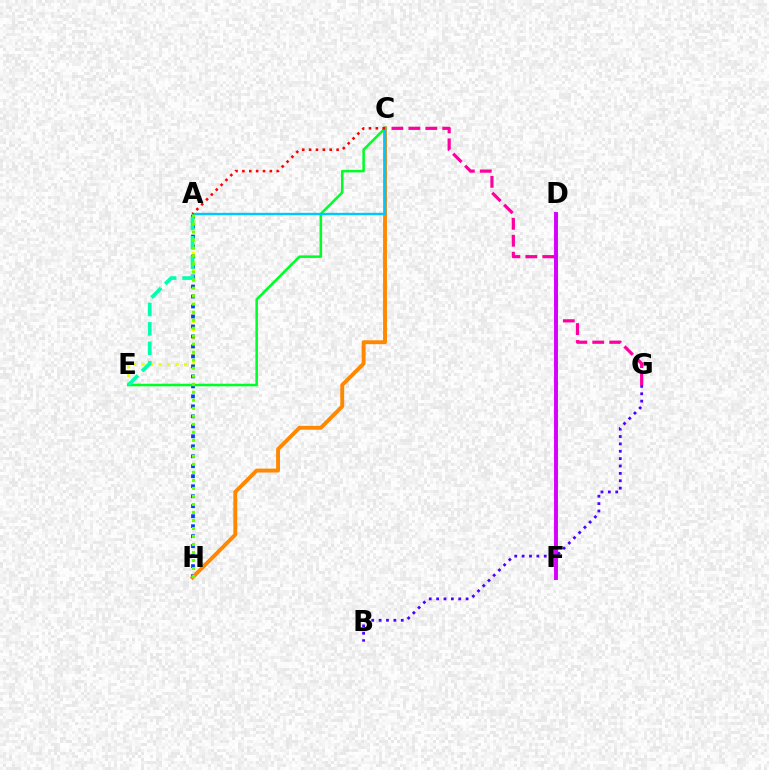{('A', 'E'): [{'color': '#eeff00', 'line_style': 'dotted', 'thickness': 2.31}, {'color': '#00ffaf', 'line_style': 'dashed', 'thickness': 2.64}], ('A', 'H'): [{'color': '#003fff', 'line_style': 'dotted', 'thickness': 2.71}, {'color': '#66ff00', 'line_style': 'dotted', 'thickness': 2.18}], ('C', 'G'): [{'color': '#ff00a0', 'line_style': 'dashed', 'thickness': 2.3}], ('D', 'F'): [{'color': '#d600ff', 'line_style': 'solid', 'thickness': 2.82}], ('C', 'H'): [{'color': '#ff8800', 'line_style': 'solid', 'thickness': 2.8}], ('C', 'E'): [{'color': '#00ff27', 'line_style': 'solid', 'thickness': 1.84}], ('A', 'C'): [{'color': '#00c7ff', 'line_style': 'solid', 'thickness': 1.73}, {'color': '#ff0000', 'line_style': 'dotted', 'thickness': 1.87}], ('B', 'G'): [{'color': '#4f00ff', 'line_style': 'dotted', 'thickness': 2.0}]}